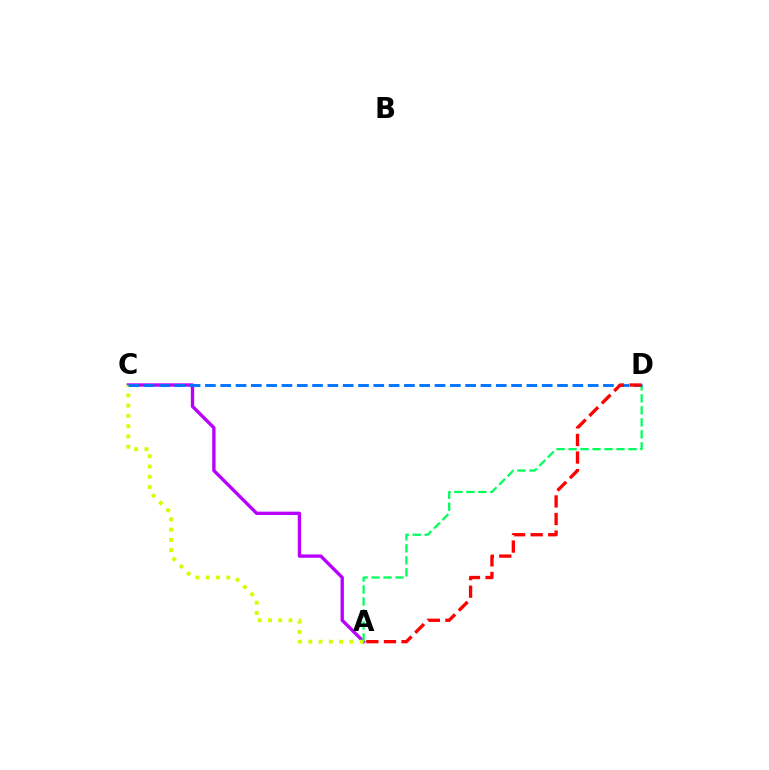{('A', 'C'): [{'color': '#b900ff', 'line_style': 'solid', 'thickness': 2.41}, {'color': '#d1ff00', 'line_style': 'dotted', 'thickness': 2.79}], ('A', 'D'): [{'color': '#00ff5c', 'line_style': 'dashed', 'thickness': 1.63}, {'color': '#ff0000', 'line_style': 'dashed', 'thickness': 2.39}], ('C', 'D'): [{'color': '#0074ff', 'line_style': 'dashed', 'thickness': 2.08}]}